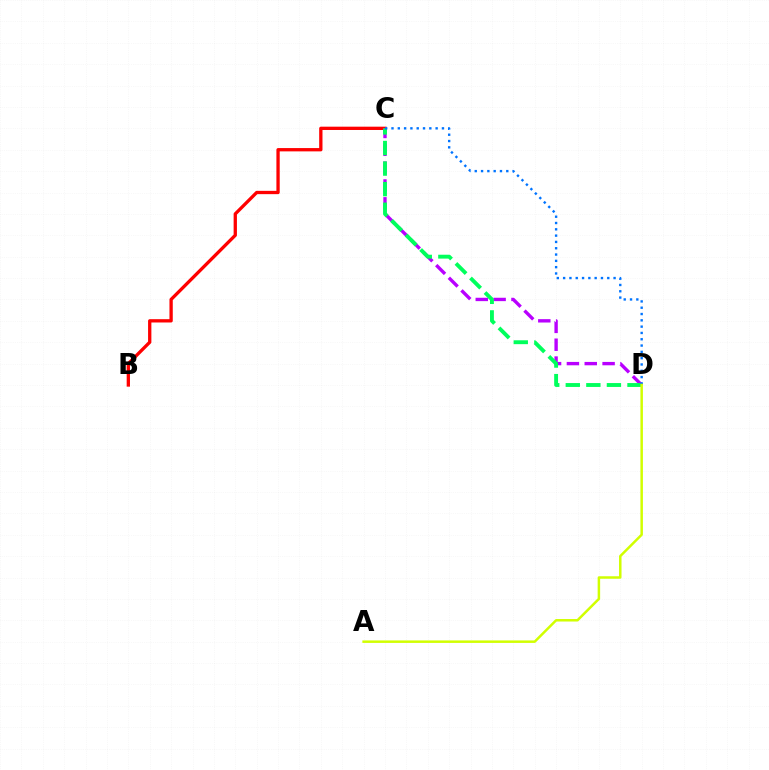{('B', 'C'): [{'color': '#ff0000', 'line_style': 'solid', 'thickness': 2.38}], ('C', 'D'): [{'color': '#b900ff', 'line_style': 'dashed', 'thickness': 2.42}, {'color': '#00ff5c', 'line_style': 'dashed', 'thickness': 2.79}, {'color': '#0074ff', 'line_style': 'dotted', 'thickness': 1.71}], ('A', 'D'): [{'color': '#d1ff00', 'line_style': 'solid', 'thickness': 1.8}]}